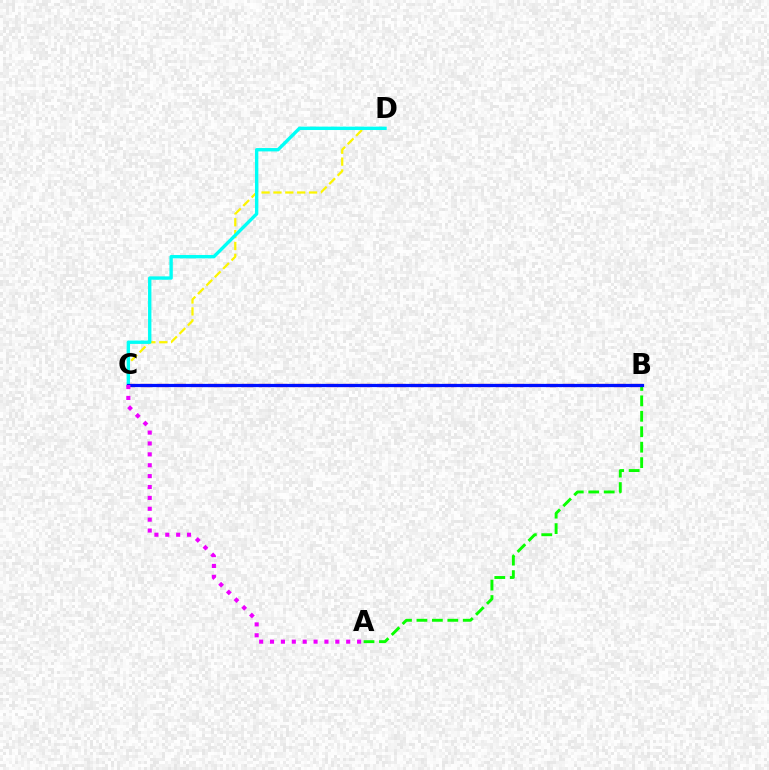{('B', 'C'): [{'color': '#ff0000', 'line_style': 'dashed', 'thickness': 2.3}, {'color': '#0010ff', 'line_style': 'solid', 'thickness': 2.33}], ('C', 'D'): [{'color': '#fcf500', 'line_style': 'dashed', 'thickness': 1.61}, {'color': '#00fff6', 'line_style': 'solid', 'thickness': 2.43}], ('A', 'B'): [{'color': '#08ff00', 'line_style': 'dashed', 'thickness': 2.1}], ('A', 'C'): [{'color': '#ee00ff', 'line_style': 'dotted', 'thickness': 2.96}]}